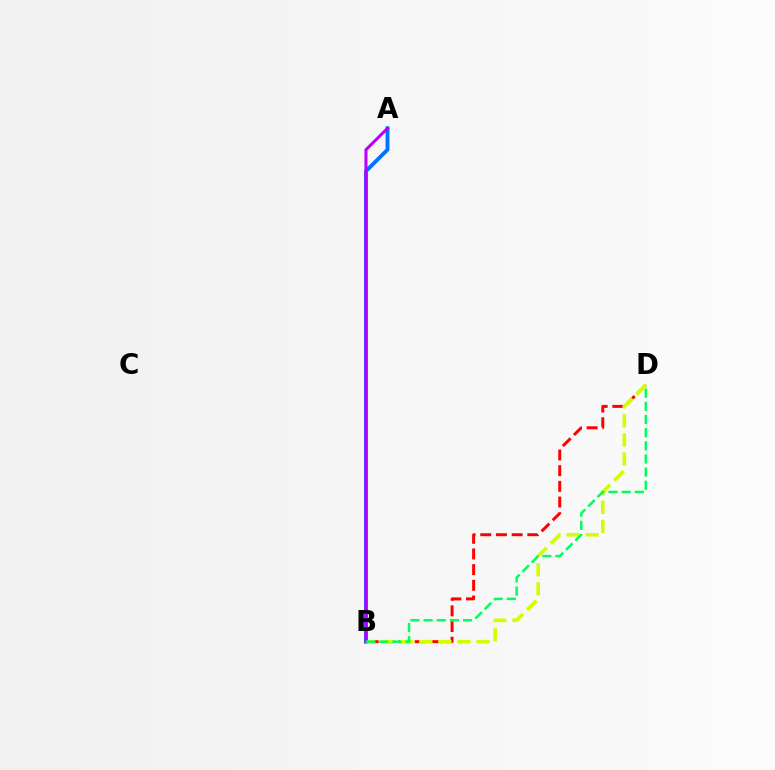{('A', 'B'): [{'color': '#0074ff', 'line_style': 'solid', 'thickness': 2.79}, {'color': '#b900ff', 'line_style': 'solid', 'thickness': 2.18}], ('B', 'D'): [{'color': '#ff0000', 'line_style': 'dashed', 'thickness': 2.13}, {'color': '#d1ff00', 'line_style': 'dashed', 'thickness': 2.59}, {'color': '#00ff5c', 'line_style': 'dashed', 'thickness': 1.79}]}